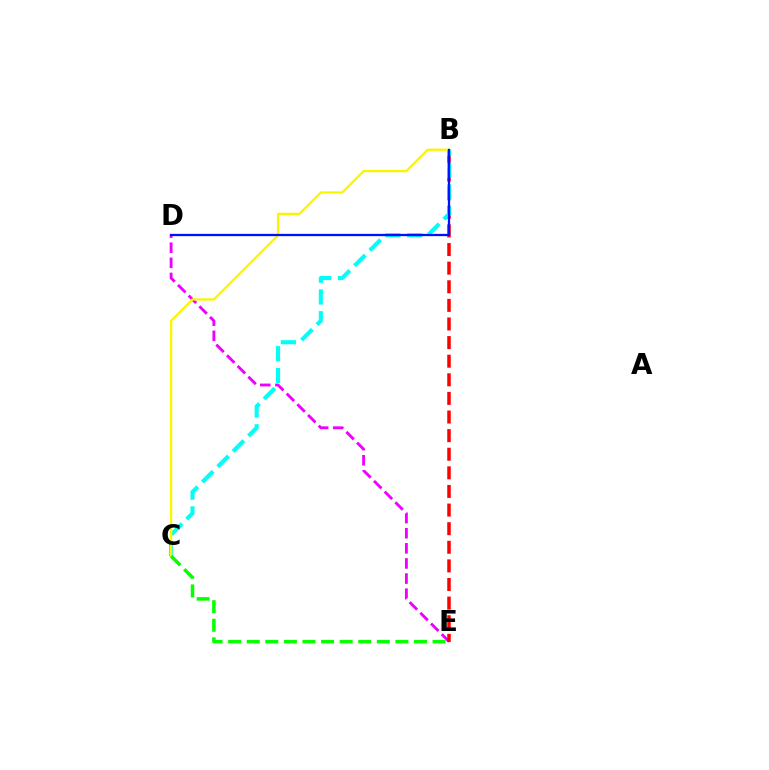{('D', 'E'): [{'color': '#ee00ff', 'line_style': 'dashed', 'thickness': 2.05}], ('B', 'E'): [{'color': '#ff0000', 'line_style': 'dashed', 'thickness': 2.53}], ('B', 'C'): [{'color': '#00fff6', 'line_style': 'dashed', 'thickness': 2.95}, {'color': '#fcf500', 'line_style': 'solid', 'thickness': 1.64}], ('C', 'E'): [{'color': '#08ff00', 'line_style': 'dashed', 'thickness': 2.52}], ('B', 'D'): [{'color': '#0010ff', 'line_style': 'solid', 'thickness': 1.64}]}